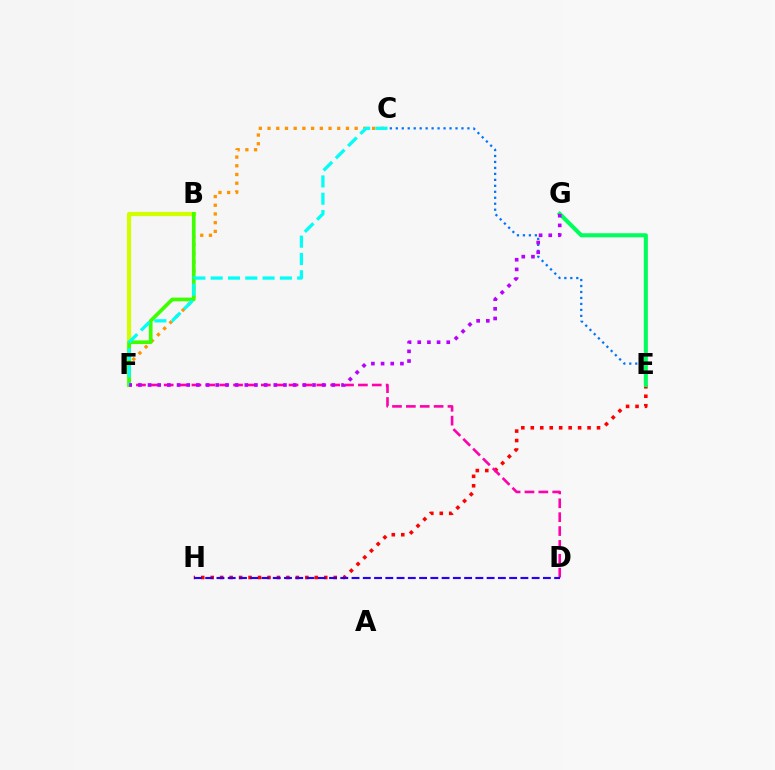{('E', 'H'): [{'color': '#ff0000', 'line_style': 'dotted', 'thickness': 2.57}], ('C', 'E'): [{'color': '#0074ff', 'line_style': 'dotted', 'thickness': 1.62}], ('C', 'F'): [{'color': '#ff9400', 'line_style': 'dotted', 'thickness': 2.37}, {'color': '#00fff6', 'line_style': 'dashed', 'thickness': 2.35}], ('D', 'F'): [{'color': '#ff00ac', 'line_style': 'dashed', 'thickness': 1.88}], ('B', 'F'): [{'color': '#d1ff00', 'line_style': 'solid', 'thickness': 3.0}, {'color': '#3dff00', 'line_style': 'solid', 'thickness': 2.65}], ('E', 'G'): [{'color': '#00ff5c', 'line_style': 'solid', 'thickness': 2.93}], ('F', 'G'): [{'color': '#b900ff', 'line_style': 'dotted', 'thickness': 2.63}], ('D', 'H'): [{'color': '#2500ff', 'line_style': 'dashed', 'thickness': 1.53}]}